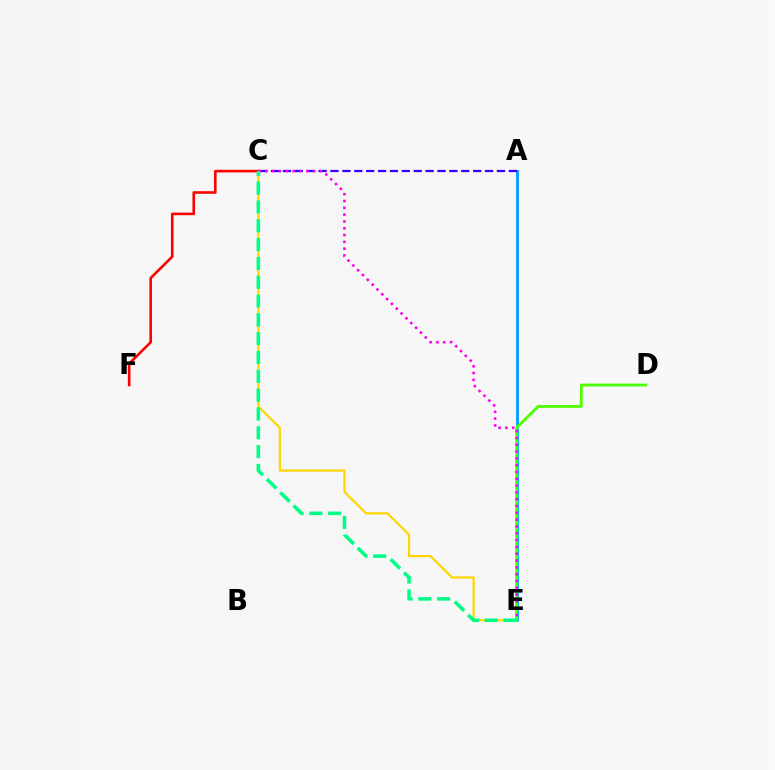{('A', 'E'): [{'color': '#009eff', 'line_style': 'solid', 'thickness': 2.02}], ('C', 'E'): [{'color': '#ffd500', 'line_style': 'solid', 'thickness': 1.58}, {'color': '#ff00ed', 'line_style': 'dotted', 'thickness': 1.85}, {'color': '#00ff86', 'line_style': 'dashed', 'thickness': 2.56}], ('A', 'C'): [{'color': '#3700ff', 'line_style': 'dashed', 'thickness': 1.62}], ('C', 'F'): [{'color': '#ff0000', 'line_style': 'solid', 'thickness': 1.88}], ('D', 'E'): [{'color': '#4fff00', 'line_style': 'solid', 'thickness': 2.03}]}